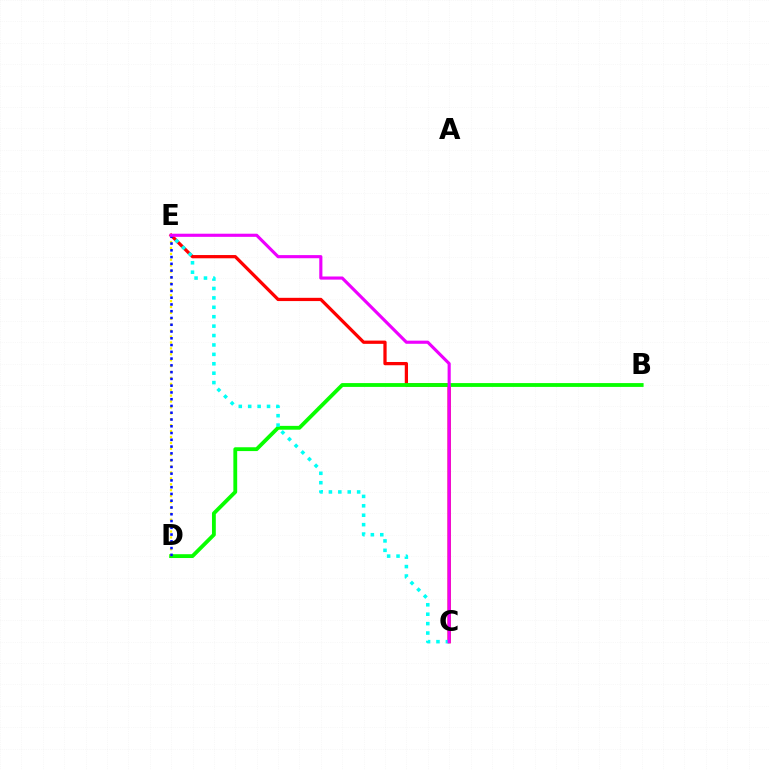{('C', 'E'): [{'color': '#ff0000', 'line_style': 'solid', 'thickness': 2.34}, {'color': '#00fff6', 'line_style': 'dotted', 'thickness': 2.56}, {'color': '#ee00ff', 'line_style': 'solid', 'thickness': 2.26}], ('B', 'D'): [{'color': '#08ff00', 'line_style': 'solid', 'thickness': 2.75}], ('D', 'E'): [{'color': '#fcf500', 'line_style': 'dotted', 'thickness': 1.61}, {'color': '#0010ff', 'line_style': 'dotted', 'thickness': 1.84}]}